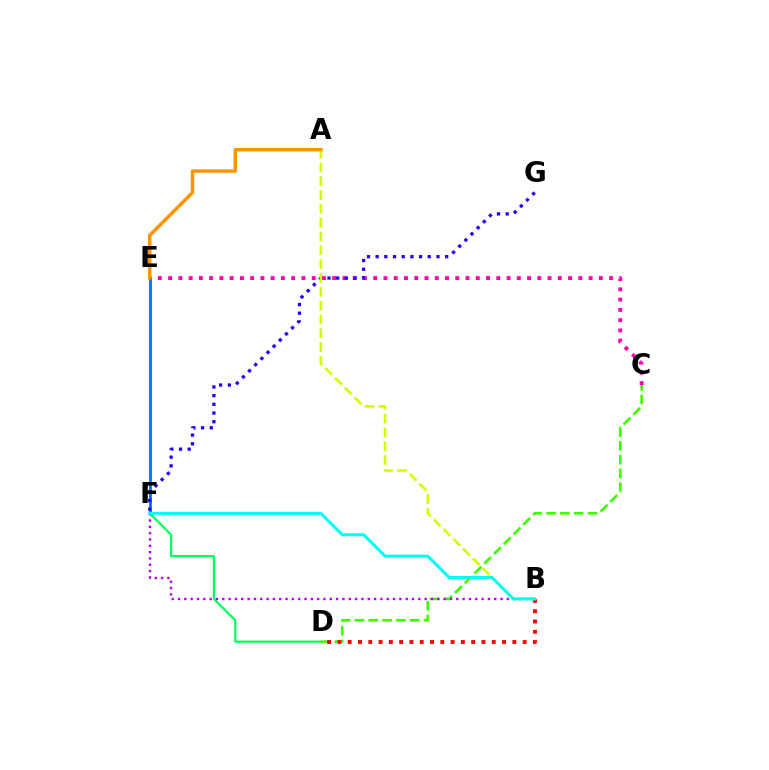{('E', 'F'): [{'color': '#0074ff', 'line_style': 'solid', 'thickness': 2.06}], ('C', 'E'): [{'color': '#ff00ac', 'line_style': 'dotted', 'thickness': 2.79}], ('D', 'F'): [{'color': '#00ff5c', 'line_style': 'solid', 'thickness': 1.57}], ('C', 'D'): [{'color': '#3dff00', 'line_style': 'dashed', 'thickness': 1.87}], ('F', 'G'): [{'color': '#2500ff', 'line_style': 'dotted', 'thickness': 2.36}], ('B', 'D'): [{'color': '#ff0000', 'line_style': 'dotted', 'thickness': 2.8}], ('A', 'B'): [{'color': '#d1ff00', 'line_style': 'dashed', 'thickness': 1.88}], ('A', 'E'): [{'color': '#ff9400', 'line_style': 'solid', 'thickness': 2.5}], ('B', 'F'): [{'color': '#b900ff', 'line_style': 'dotted', 'thickness': 1.72}, {'color': '#00fff6', 'line_style': 'solid', 'thickness': 2.19}]}